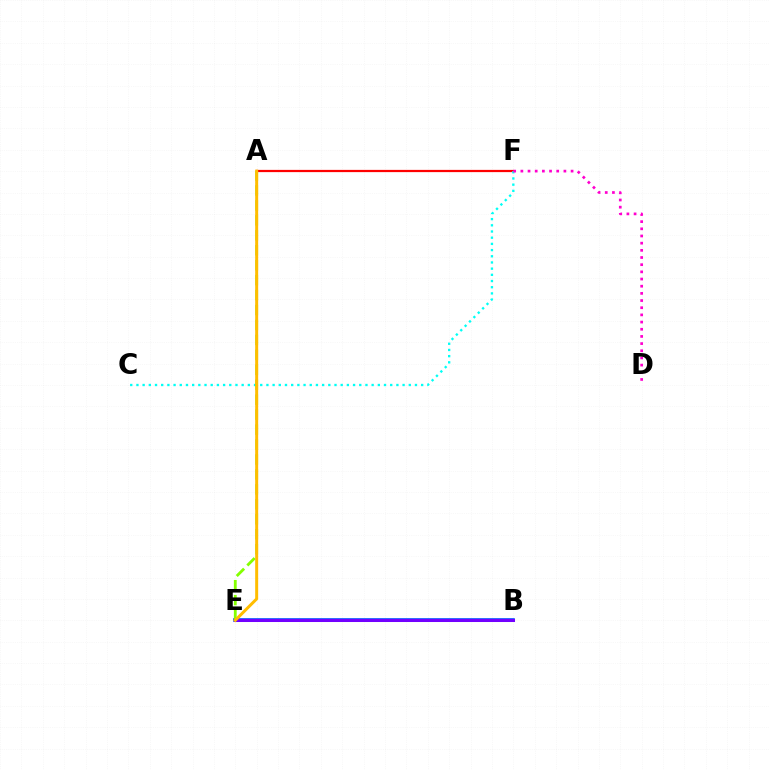{('A', 'F'): [{'color': '#ff0000', 'line_style': 'solid', 'thickness': 1.61}], ('C', 'F'): [{'color': '#00fff6', 'line_style': 'dotted', 'thickness': 1.68}], ('D', 'F'): [{'color': '#ff00cf', 'line_style': 'dotted', 'thickness': 1.95}], ('B', 'E'): [{'color': '#004bff', 'line_style': 'solid', 'thickness': 2.61}, {'color': '#00ff39', 'line_style': 'solid', 'thickness': 2.11}, {'color': '#7200ff', 'line_style': 'solid', 'thickness': 2.18}], ('A', 'E'): [{'color': '#84ff00', 'line_style': 'dashed', 'thickness': 2.03}, {'color': '#ffbd00', 'line_style': 'solid', 'thickness': 2.15}]}